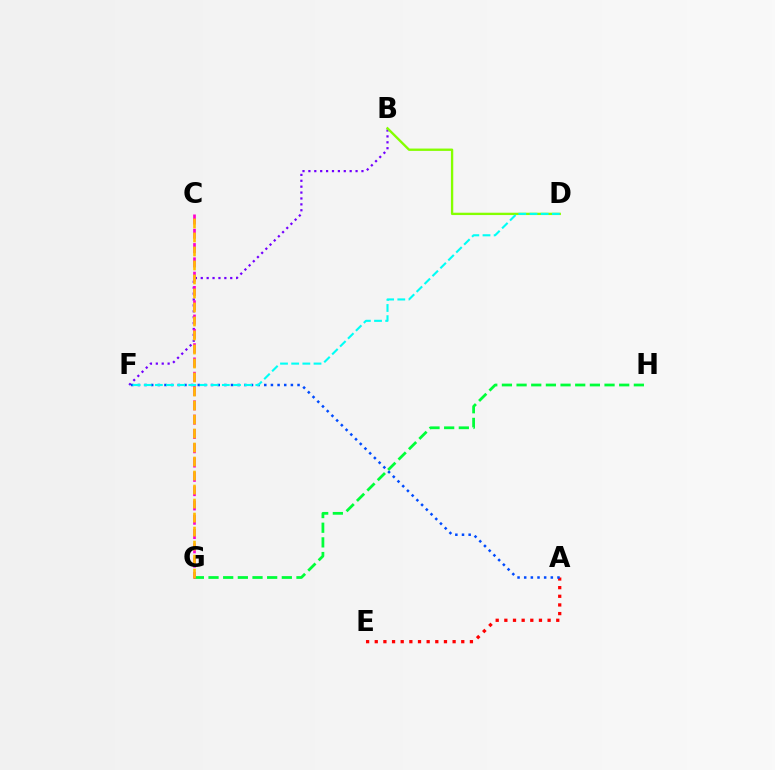{('A', 'E'): [{'color': '#ff0000', 'line_style': 'dotted', 'thickness': 2.35}], ('G', 'H'): [{'color': '#00ff39', 'line_style': 'dashed', 'thickness': 1.99}], ('B', 'F'): [{'color': '#7200ff', 'line_style': 'dotted', 'thickness': 1.6}], ('C', 'G'): [{'color': '#ff00cf', 'line_style': 'dashed', 'thickness': 1.94}, {'color': '#ffbd00', 'line_style': 'dashed', 'thickness': 1.9}], ('B', 'D'): [{'color': '#84ff00', 'line_style': 'solid', 'thickness': 1.69}], ('A', 'F'): [{'color': '#004bff', 'line_style': 'dotted', 'thickness': 1.81}], ('D', 'F'): [{'color': '#00fff6', 'line_style': 'dashed', 'thickness': 1.52}]}